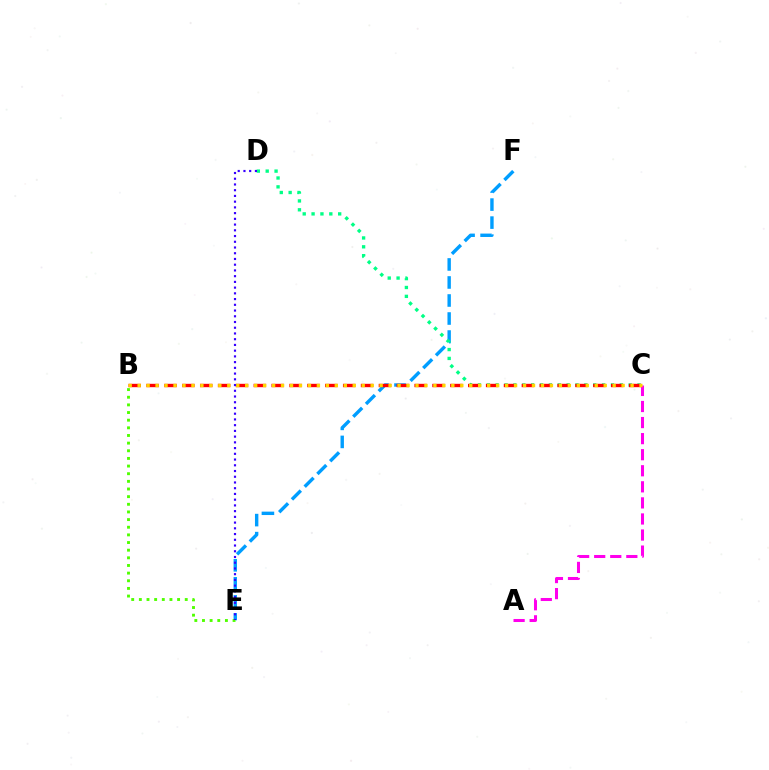{('E', 'F'): [{'color': '#009eff', 'line_style': 'dashed', 'thickness': 2.45}], ('C', 'D'): [{'color': '#00ff86', 'line_style': 'dotted', 'thickness': 2.41}], ('A', 'C'): [{'color': '#ff00ed', 'line_style': 'dashed', 'thickness': 2.18}], ('B', 'E'): [{'color': '#4fff00', 'line_style': 'dotted', 'thickness': 2.08}], ('B', 'C'): [{'color': '#ff0000', 'line_style': 'dashed', 'thickness': 2.43}, {'color': '#ffd500', 'line_style': 'dotted', 'thickness': 2.44}], ('D', 'E'): [{'color': '#3700ff', 'line_style': 'dotted', 'thickness': 1.56}]}